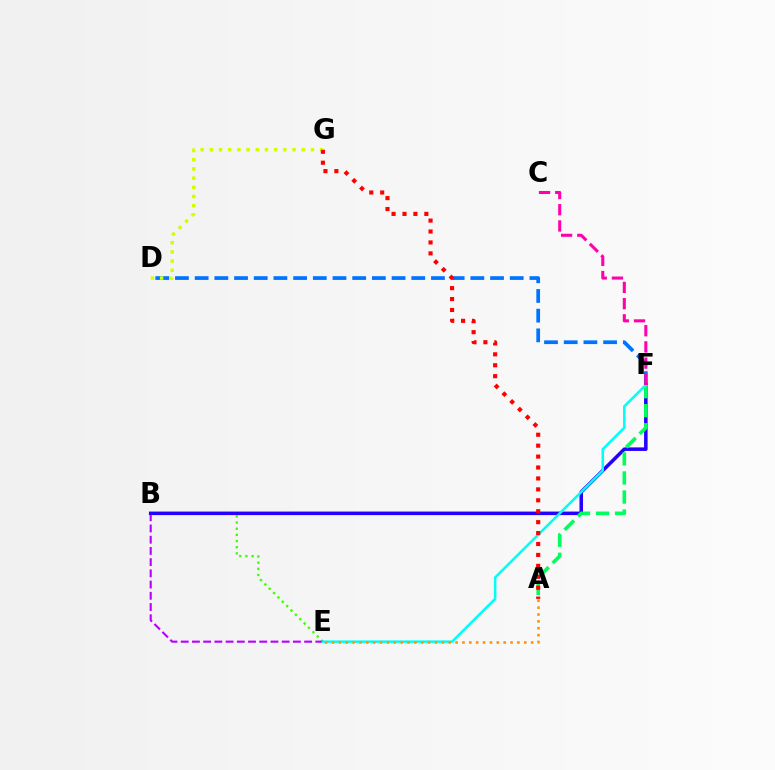{('B', 'E'): [{'color': '#3dff00', 'line_style': 'dotted', 'thickness': 1.67}, {'color': '#b900ff', 'line_style': 'dashed', 'thickness': 1.52}], ('D', 'F'): [{'color': '#0074ff', 'line_style': 'dashed', 'thickness': 2.68}], ('B', 'F'): [{'color': '#2500ff', 'line_style': 'solid', 'thickness': 2.54}], ('A', 'F'): [{'color': '#00ff5c', 'line_style': 'dashed', 'thickness': 2.59}], ('D', 'G'): [{'color': '#d1ff00', 'line_style': 'dotted', 'thickness': 2.5}], ('E', 'F'): [{'color': '#00fff6', 'line_style': 'solid', 'thickness': 1.83}], ('A', 'G'): [{'color': '#ff0000', 'line_style': 'dotted', 'thickness': 2.97}], ('C', 'F'): [{'color': '#ff00ac', 'line_style': 'dashed', 'thickness': 2.2}], ('A', 'E'): [{'color': '#ff9400', 'line_style': 'dotted', 'thickness': 1.87}]}